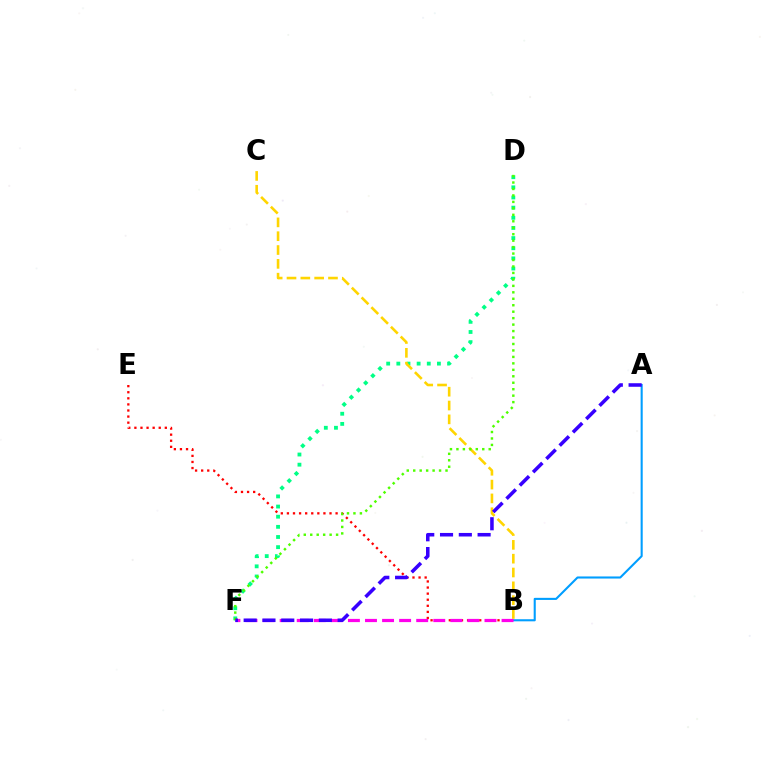{('D', 'F'): [{'color': '#00ff86', 'line_style': 'dotted', 'thickness': 2.76}, {'color': '#4fff00', 'line_style': 'dotted', 'thickness': 1.75}], ('B', 'E'): [{'color': '#ff0000', 'line_style': 'dotted', 'thickness': 1.65}], ('B', 'C'): [{'color': '#ffd500', 'line_style': 'dashed', 'thickness': 1.88}], ('A', 'B'): [{'color': '#009eff', 'line_style': 'solid', 'thickness': 1.51}], ('B', 'F'): [{'color': '#ff00ed', 'line_style': 'dashed', 'thickness': 2.32}], ('A', 'F'): [{'color': '#3700ff', 'line_style': 'dashed', 'thickness': 2.55}]}